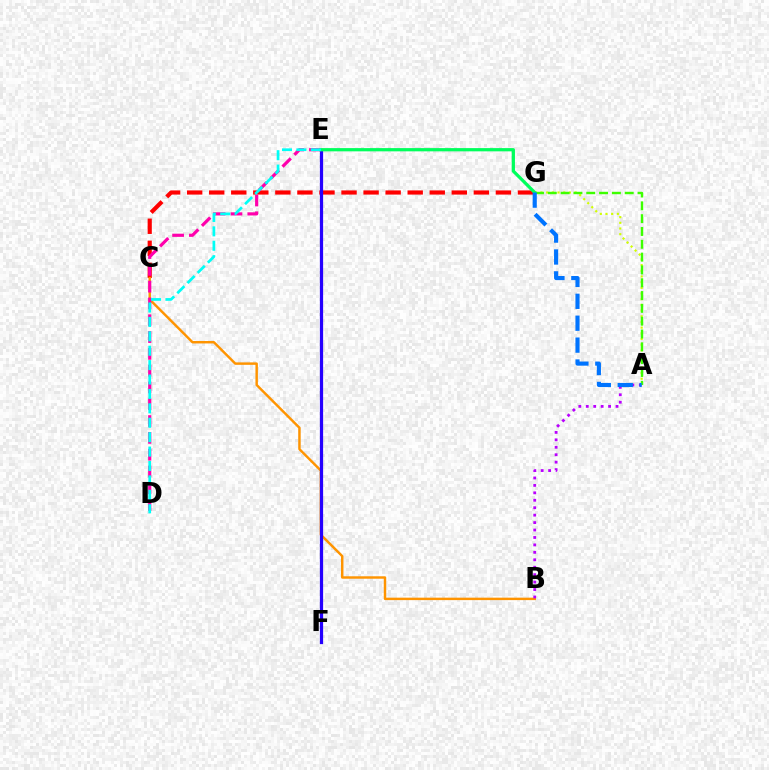{('C', 'G'): [{'color': '#ff0000', 'line_style': 'dashed', 'thickness': 3.0}], ('B', 'C'): [{'color': '#ff9400', 'line_style': 'solid', 'thickness': 1.76}], ('E', 'F'): [{'color': '#2500ff', 'line_style': 'solid', 'thickness': 2.32}], ('D', 'E'): [{'color': '#ff00ac', 'line_style': 'dashed', 'thickness': 2.28}, {'color': '#00fff6', 'line_style': 'dashed', 'thickness': 1.96}], ('A', 'G'): [{'color': '#d1ff00', 'line_style': 'dotted', 'thickness': 1.54}, {'color': '#3dff00', 'line_style': 'dashed', 'thickness': 1.74}, {'color': '#0074ff', 'line_style': 'dashed', 'thickness': 2.98}], ('A', 'B'): [{'color': '#b900ff', 'line_style': 'dotted', 'thickness': 2.02}], ('E', 'G'): [{'color': '#00ff5c', 'line_style': 'solid', 'thickness': 2.33}]}